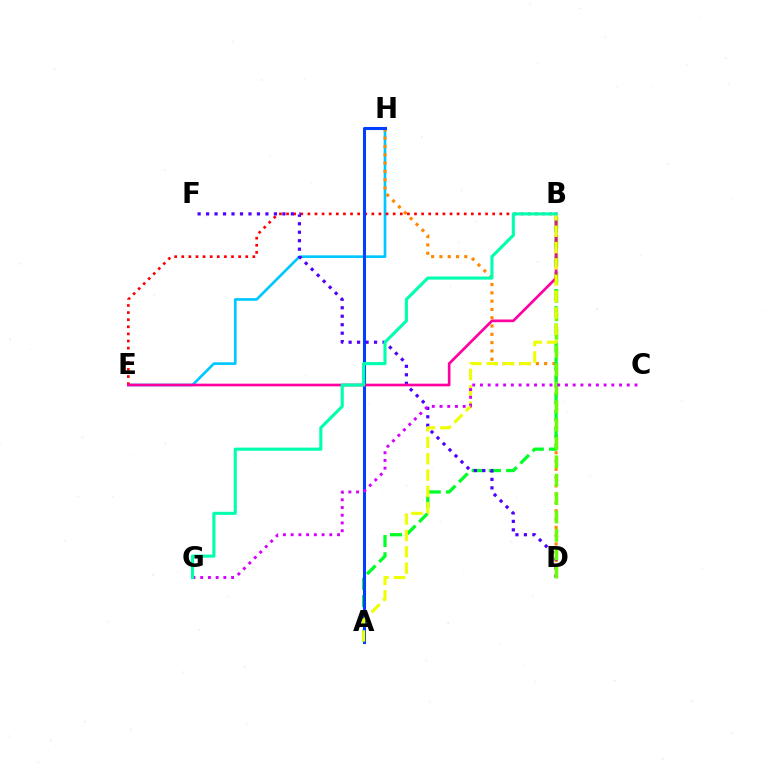{('E', 'H'): [{'color': '#00c7ff', 'line_style': 'solid', 'thickness': 1.92}], ('B', 'E'): [{'color': '#ff0000', 'line_style': 'dotted', 'thickness': 1.93}, {'color': '#ff00a0', 'line_style': 'solid', 'thickness': 1.93}], ('D', 'H'): [{'color': '#ff8800', 'line_style': 'dotted', 'thickness': 2.25}], ('A', 'B'): [{'color': '#00ff27', 'line_style': 'dashed', 'thickness': 2.34}, {'color': '#eeff00', 'line_style': 'dashed', 'thickness': 2.22}], ('A', 'H'): [{'color': '#003fff', 'line_style': 'solid', 'thickness': 2.2}], ('D', 'F'): [{'color': '#4f00ff', 'line_style': 'dotted', 'thickness': 2.3}], ('B', 'D'): [{'color': '#66ff00', 'line_style': 'dashed', 'thickness': 2.5}], ('C', 'G'): [{'color': '#d600ff', 'line_style': 'dotted', 'thickness': 2.1}], ('B', 'G'): [{'color': '#00ffaf', 'line_style': 'solid', 'thickness': 2.24}]}